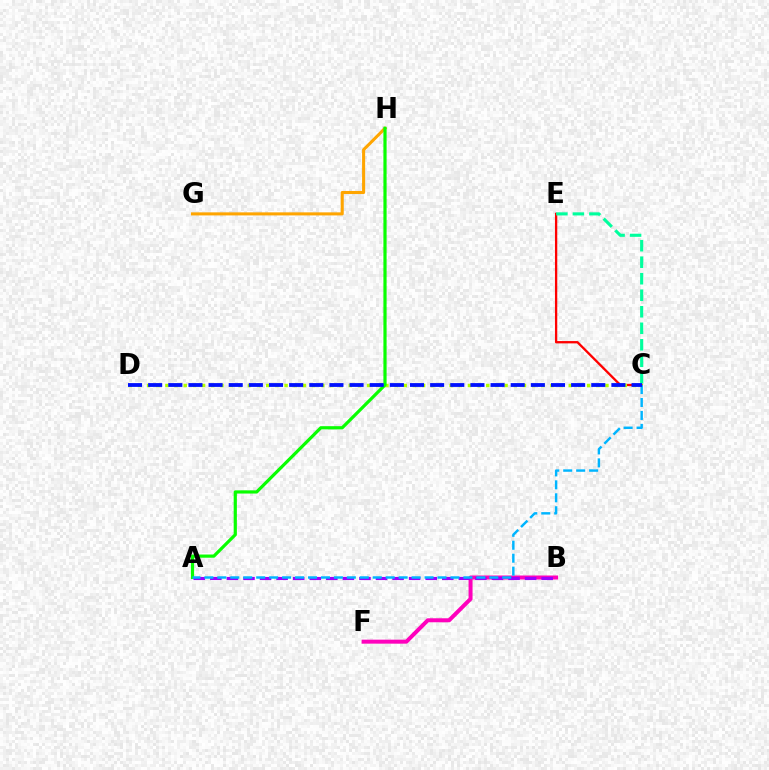{('B', 'F'): [{'color': '#ff00bd', 'line_style': 'solid', 'thickness': 2.88}], ('C', 'E'): [{'color': '#ff0000', 'line_style': 'solid', 'thickness': 1.66}, {'color': '#00ff9d', 'line_style': 'dashed', 'thickness': 2.24}], ('C', 'D'): [{'color': '#b3ff00', 'line_style': 'dotted', 'thickness': 2.49}, {'color': '#0010ff', 'line_style': 'dashed', 'thickness': 2.74}], ('G', 'H'): [{'color': '#ffa500', 'line_style': 'solid', 'thickness': 2.21}], ('A', 'H'): [{'color': '#08ff00', 'line_style': 'solid', 'thickness': 2.3}], ('A', 'B'): [{'color': '#9b00ff', 'line_style': 'dashed', 'thickness': 2.25}], ('A', 'C'): [{'color': '#00b5ff', 'line_style': 'dashed', 'thickness': 1.76}]}